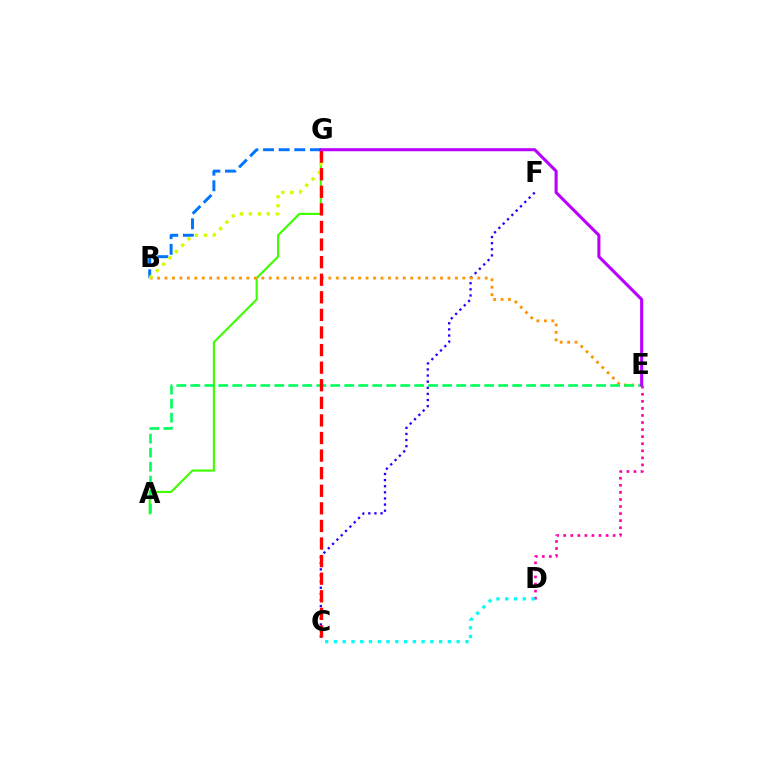{('C', 'F'): [{'color': '#2500ff', 'line_style': 'dotted', 'thickness': 1.66}], ('A', 'G'): [{'color': '#3dff00', 'line_style': 'solid', 'thickness': 1.53}], ('B', 'E'): [{'color': '#ff9400', 'line_style': 'dotted', 'thickness': 2.02}], ('D', 'E'): [{'color': '#ff00ac', 'line_style': 'dotted', 'thickness': 1.92}], ('C', 'D'): [{'color': '#00fff6', 'line_style': 'dotted', 'thickness': 2.38}], ('A', 'E'): [{'color': '#00ff5c', 'line_style': 'dashed', 'thickness': 1.9}], ('B', 'G'): [{'color': '#0074ff', 'line_style': 'dashed', 'thickness': 2.12}, {'color': '#d1ff00', 'line_style': 'dotted', 'thickness': 2.44}], ('C', 'G'): [{'color': '#ff0000', 'line_style': 'dashed', 'thickness': 2.39}], ('E', 'G'): [{'color': '#b900ff', 'line_style': 'solid', 'thickness': 2.2}]}